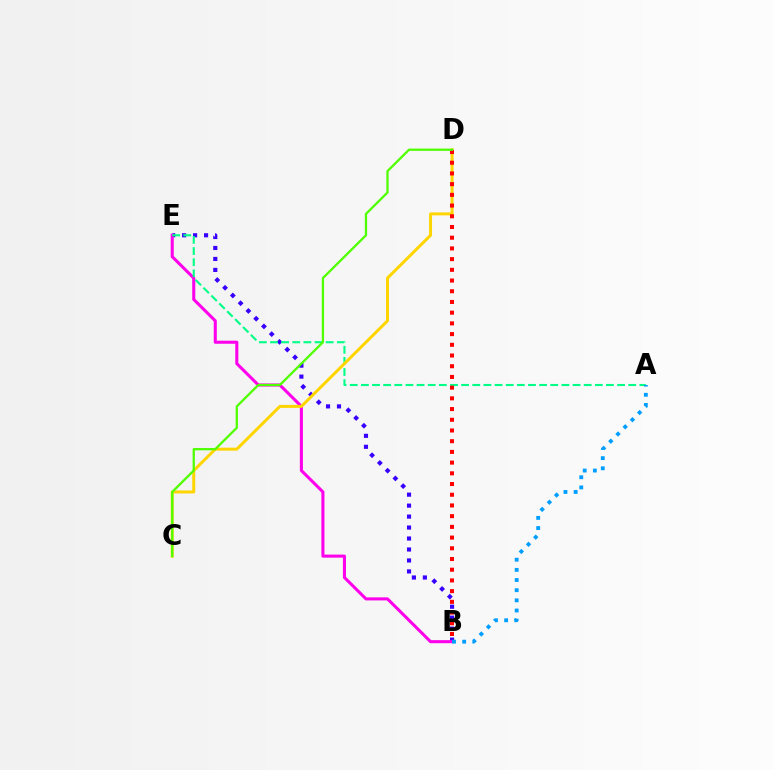{('B', 'E'): [{'color': '#3700ff', 'line_style': 'dotted', 'thickness': 2.98}, {'color': '#ff00ed', 'line_style': 'solid', 'thickness': 2.2}], ('A', 'E'): [{'color': '#00ff86', 'line_style': 'dashed', 'thickness': 1.51}], ('A', 'B'): [{'color': '#009eff', 'line_style': 'dotted', 'thickness': 2.76}], ('C', 'D'): [{'color': '#ffd500', 'line_style': 'solid', 'thickness': 2.14}, {'color': '#4fff00', 'line_style': 'solid', 'thickness': 1.64}], ('B', 'D'): [{'color': '#ff0000', 'line_style': 'dotted', 'thickness': 2.91}]}